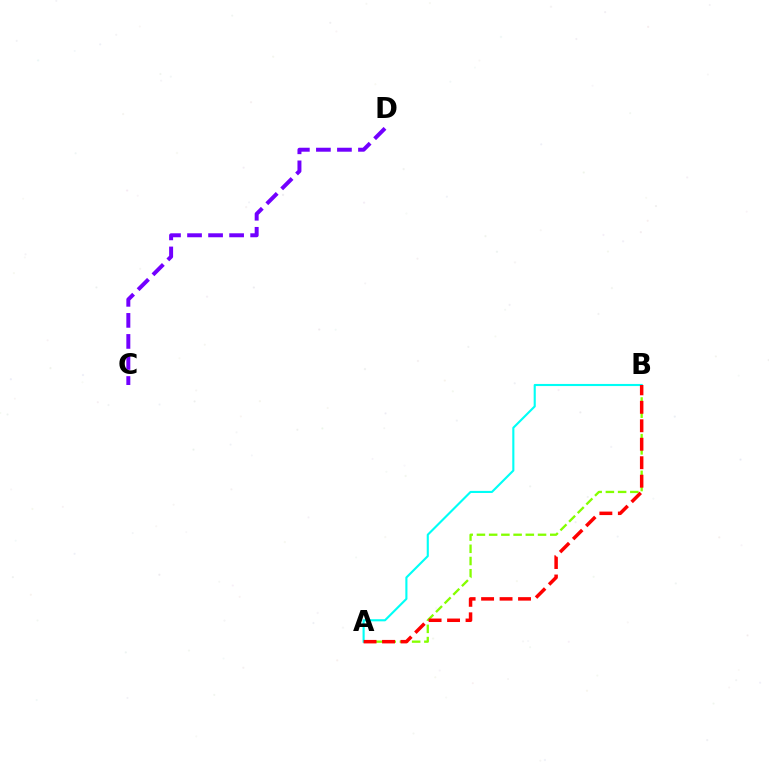{('A', 'B'): [{'color': '#84ff00', 'line_style': 'dashed', 'thickness': 1.66}, {'color': '#00fff6', 'line_style': 'solid', 'thickness': 1.52}, {'color': '#ff0000', 'line_style': 'dashed', 'thickness': 2.51}], ('C', 'D'): [{'color': '#7200ff', 'line_style': 'dashed', 'thickness': 2.86}]}